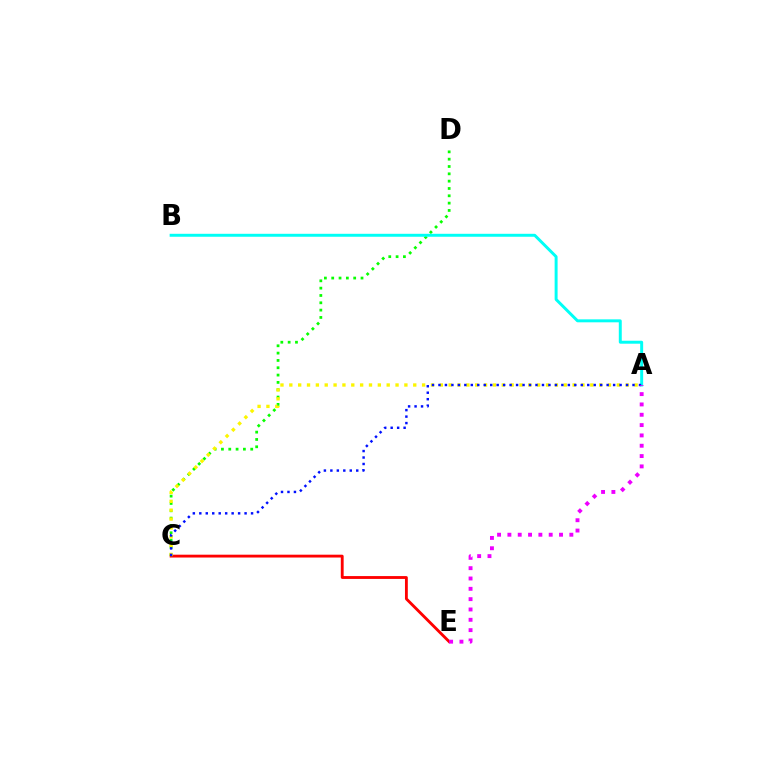{('C', 'E'): [{'color': '#ff0000', 'line_style': 'solid', 'thickness': 2.05}], ('C', 'D'): [{'color': '#08ff00', 'line_style': 'dotted', 'thickness': 1.99}], ('A', 'C'): [{'color': '#fcf500', 'line_style': 'dotted', 'thickness': 2.41}, {'color': '#0010ff', 'line_style': 'dotted', 'thickness': 1.76}], ('A', 'B'): [{'color': '#00fff6', 'line_style': 'solid', 'thickness': 2.13}], ('A', 'E'): [{'color': '#ee00ff', 'line_style': 'dotted', 'thickness': 2.81}]}